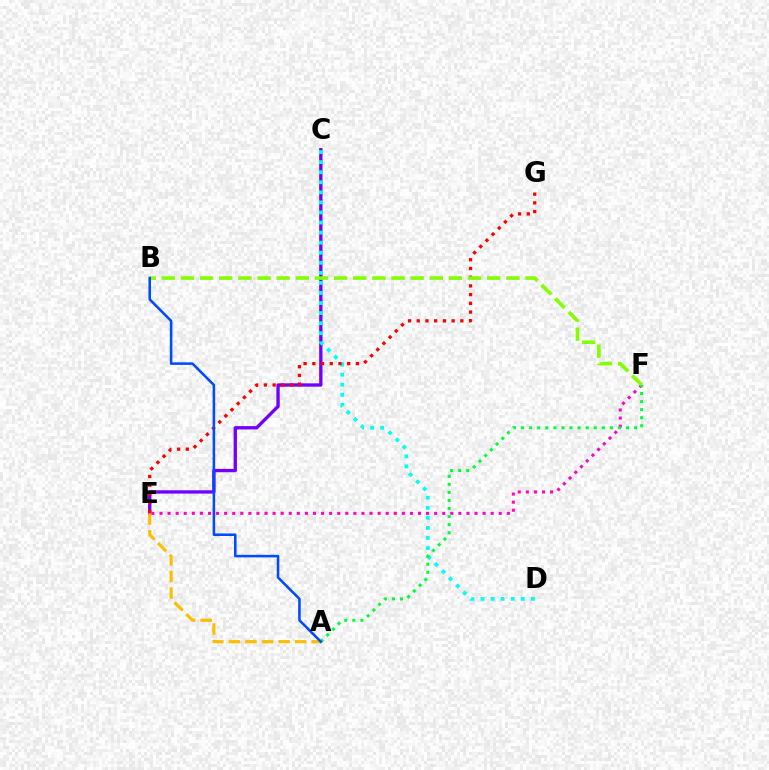{('C', 'E'): [{'color': '#7200ff', 'line_style': 'solid', 'thickness': 2.41}], ('C', 'D'): [{'color': '#00fff6', 'line_style': 'dotted', 'thickness': 2.73}], ('E', 'G'): [{'color': '#ff0000', 'line_style': 'dotted', 'thickness': 2.37}], ('E', 'F'): [{'color': '#ff00cf', 'line_style': 'dotted', 'thickness': 2.19}], ('B', 'F'): [{'color': '#84ff00', 'line_style': 'dashed', 'thickness': 2.6}], ('A', 'E'): [{'color': '#ffbd00', 'line_style': 'dashed', 'thickness': 2.25}], ('A', 'F'): [{'color': '#00ff39', 'line_style': 'dotted', 'thickness': 2.19}], ('A', 'B'): [{'color': '#004bff', 'line_style': 'solid', 'thickness': 1.84}]}